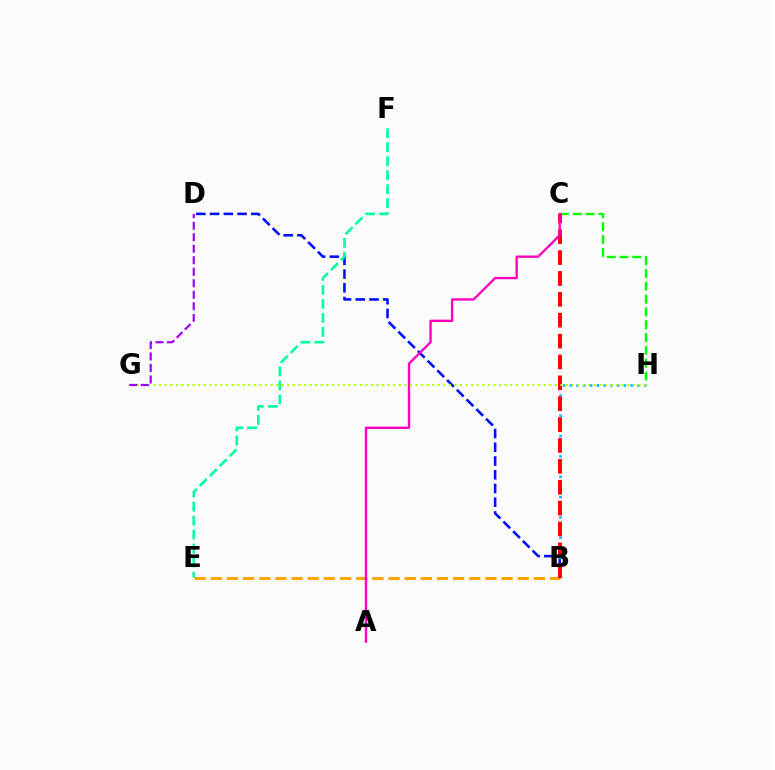{('C', 'H'): [{'color': '#08ff00', 'line_style': 'dashed', 'thickness': 1.74}], ('B', 'D'): [{'color': '#0010ff', 'line_style': 'dashed', 'thickness': 1.87}], ('B', 'H'): [{'color': '#00b5ff', 'line_style': 'dotted', 'thickness': 1.84}], ('B', 'E'): [{'color': '#ffa500', 'line_style': 'dashed', 'thickness': 2.19}], ('E', 'F'): [{'color': '#00ff9d', 'line_style': 'dashed', 'thickness': 1.9}], ('B', 'C'): [{'color': '#ff0000', 'line_style': 'dashed', 'thickness': 2.84}], ('A', 'C'): [{'color': '#ff00bd', 'line_style': 'solid', 'thickness': 1.7}], ('G', 'H'): [{'color': '#b3ff00', 'line_style': 'dotted', 'thickness': 1.51}], ('D', 'G'): [{'color': '#9b00ff', 'line_style': 'dashed', 'thickness': 1.56}]}